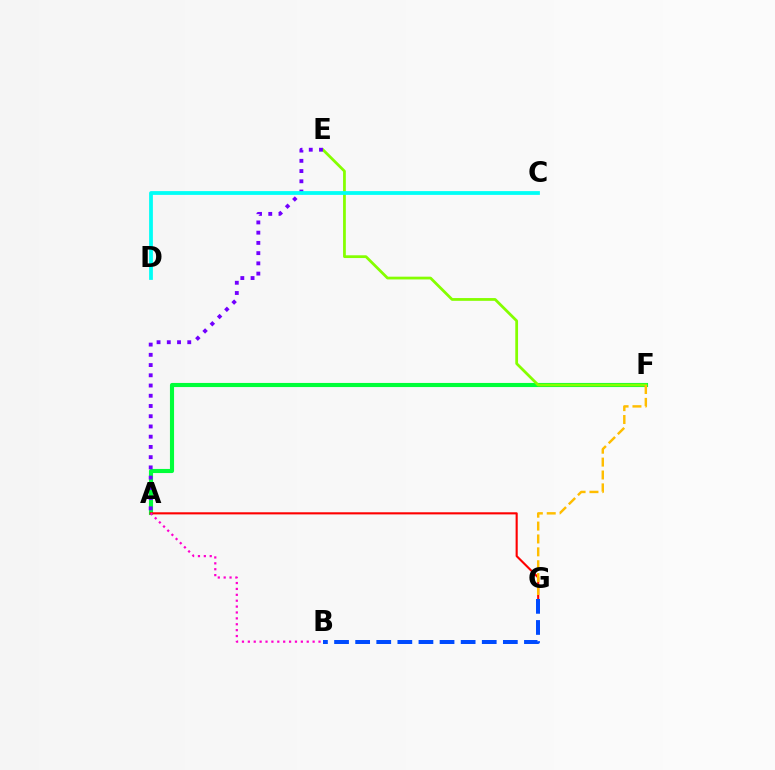{('A', 'F'): [{'color': '#00ff39', 'line_style': 'solid', 'thickness': 2.96}], ('E', 'F'): [{'color': '#84ff00', 'line_style': 'solid', 'thickness': 1.99}], ('A', 'G'): [{'color': '#ff0000', 'line_style': 'solid', 'thickness': 1.52}], ('A', 'B'): [{'color': '#ff00cf', 'line_style': 'dotted', 'thickness': 1.6}], ('B', 'G'): [{'color': '#004bff', 'line_style': 'dashed', 'thickness': 2.87}], ('F', 'G'): [{'color': '#ffbd00', 'line_style': 'dashed', 'thickness': 1.75}], ('A', 'E'): [{'color': '#7200ff', 'line_style': 'dotted', 'thickness': 2.78}], ('C', 'D'): [{'color': '#00fff6', 'line_style': 'solid', 'thickness': 2.71}]}